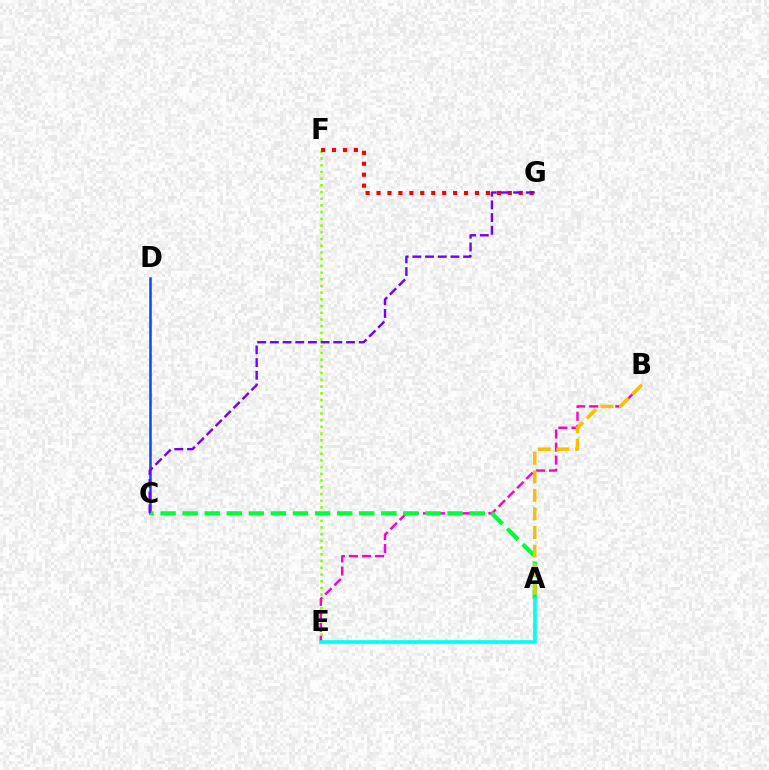{('E', 'F'): [{'color': '#84ff00', 'line_style': 'dotted', 'thickness': 1.82}], ('B', 'E'): [{'color': '#ff00cf', 'line_style': 'dashed', 'thickness': 1.77}], ('C', 'D'): [{'color': '#004bff', 'line_style': 'solid', 'thickness': 1.81}], ('F', 'G'): [{'color': '#ff0000', 'line_style': 'dotted', 'thickness': 2.97}], ('A', 'C'): [{'color': '#00ff39', 'line_style': 'dashed', 'thickness': 3.0}], ('C', 'G'): [{'color': '#7200ff', 'line_style': 'dashed', 'thickness': 1.72}], ('A', 'B'): [{'color': '#ffbd00', 'line_style': 'dashed', 'thickness': 2.52}], ('A', 'E'): [{'color': '#00fff6', 'line_style': 'solid', 'thickness': 2.61}]}